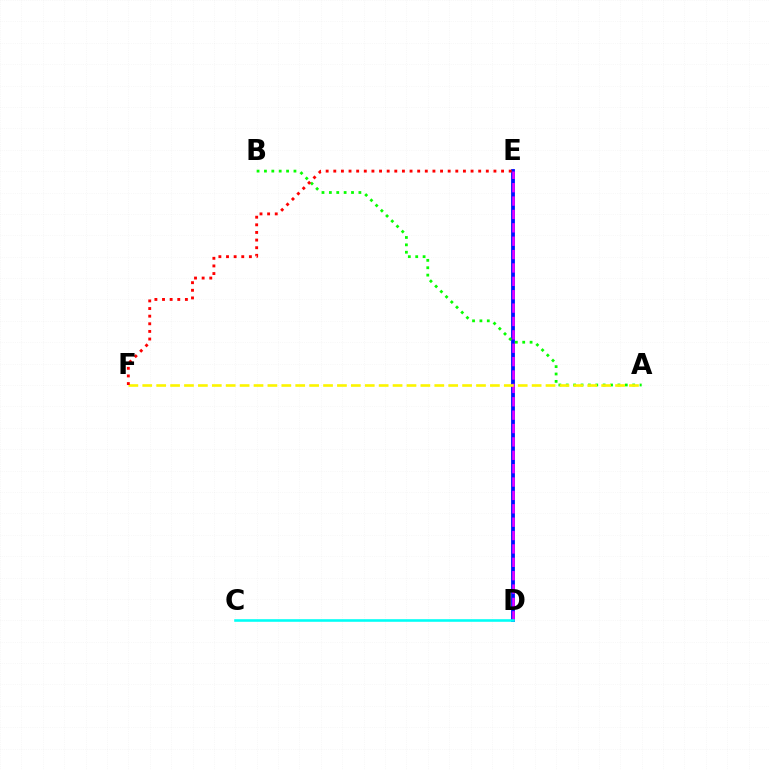{('D', 'E'): [{'color': '#0010ff', 'line_style': 'solid', 'thickness': 2.75}, {'color': '#ee00ff', 'line_style': 'dashed', 'thickness': 1.82}], ('A', 'B'): [{'color': '#08ff00', 'line_style': 'dotted', 'thickness': 2.0}], ('C', 'D'): [{'color': '#00fff6', 'line_style': 'solid', 'thickness': 1.86}], ('A', 'F'): [{'color': '#fcf500', 'line_style': 'dashed', 'thickness': 1.89}], ('E', 'F'): [{'color': '#ff0000', 'line_style': 'dotted', 'thickness': 2.07}]}